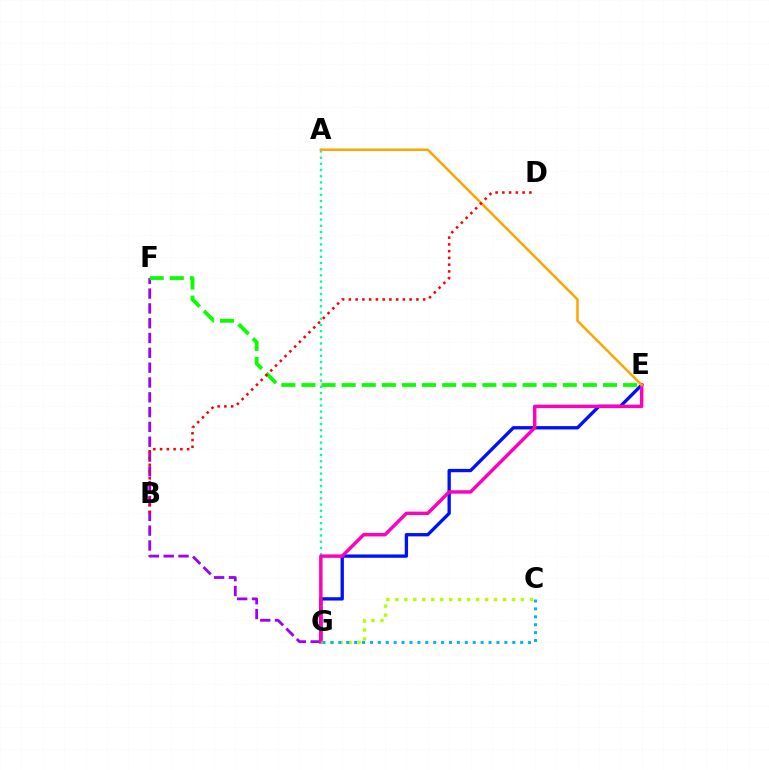{('F', 'G'): [{'color': '#9b00ff', 'line_style': 'dashed', 'thickness': 2.01}], ('A', 'G'): [{'color': '#00ff9d', 'line_style': 'dotted', 'thickness': 1.68}], ('E', 'F'): [{'color': '#08ff00', 'line_style': 'dashed', 'thickness': 2.73}], ('E', 'G'): [{'color': '#0010ff', 'line_style': 'solid', 'thickness': 2.39}, {'color': '#ff00bd', 'line_style': 'solid', 'thickness': 2.47}], ('A', 'E'): [{'color': '#ffa500', 'line_style': 'solid', 'thickness': 1.8}], ('B', 'D'): [{'color': '#ff0000', 'line_style': 'dotted', 'thickness': 1.83}], ('C', 'G'): [{'color': '#b3ff00', 'line_style': 'dotted', 'thickness': 2.44}, {'color': '#00b5ff', 'line_style': 'dotted', 'thickness': 2.15}]}